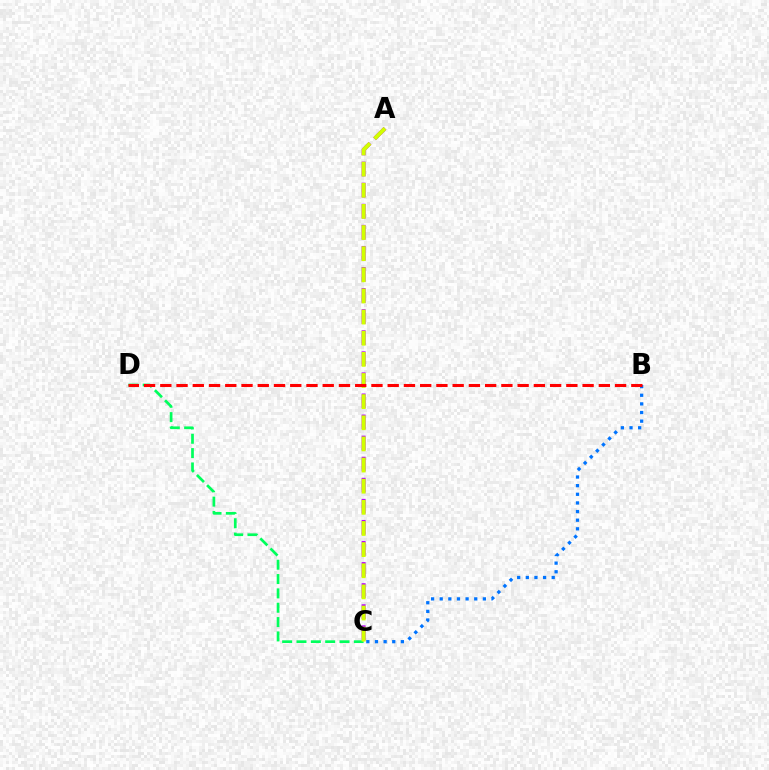{('C', 'D'): [{'color': '#00ff5c', 'line_style': 'dashed', 'thickness': 1.95}], ('B', 'C'): [{'color': '#0074ff', 'line_style': 'dotted', 'thickness': 2.35}], ('A', 'C'): [{'color': '#b900ff', 'line_style': 'dashed', 'thickness': 2.86}, {'color': '#d1ff00', 'line_style': 'dashed', 'thickness': 2.87}], ('B', 'D'): [{'color': '#ff0000', 'line_style': 'dashed', 'thickness': 2.21}]}